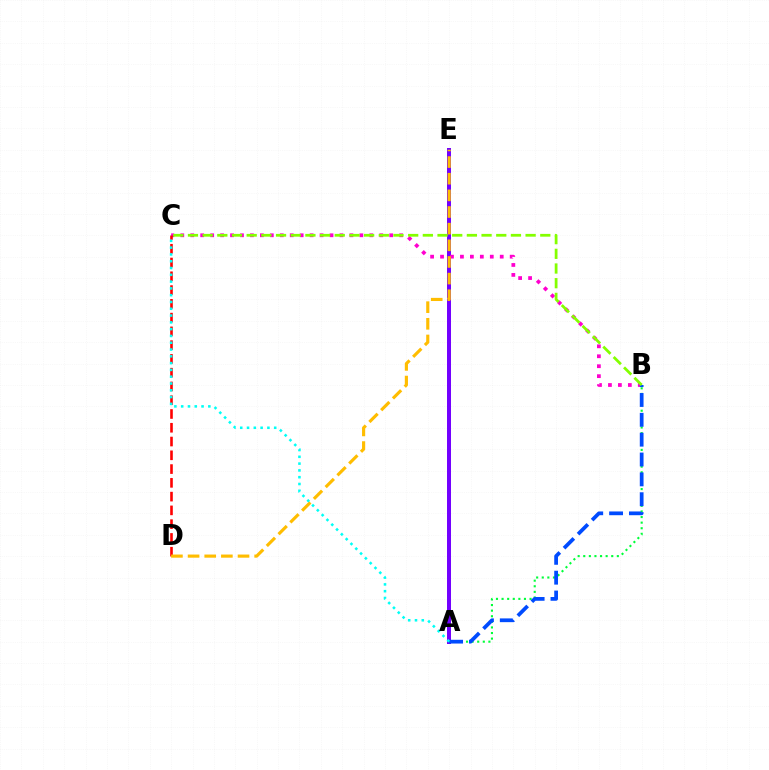{('A', 'E'): [{'color': '#7200ff', 'line_style': 'solid', 'thickness': 2.87}], ('B', 'C'): [{'color': '#ff00cf', 'line_style': 'dotted', 'thickness': 2.7}, {'color': '#84ff00', 'line_style': 'dashed', 'thickness': 1.99}], ('A', 'B'): [{'color': '#00ff39', 'line_style': 'dotted', 'thickness': 1.52}, {'color': '#004bff', 'line_style': 'dashed', 'thickness': 2.7}], ('C', 'D'): [{'color': '#ff0000', 'line_style': 'dashed', 'thickness': 1.87}], ('D', 'E'): [{'color': '#ffbd00', 'line_style': 'dashed', 'thickness': 2.26}], ('A', 'C'): [{'color': '#00fff6', 'line_style': 'dotted', 'thickness': 1.85}]}